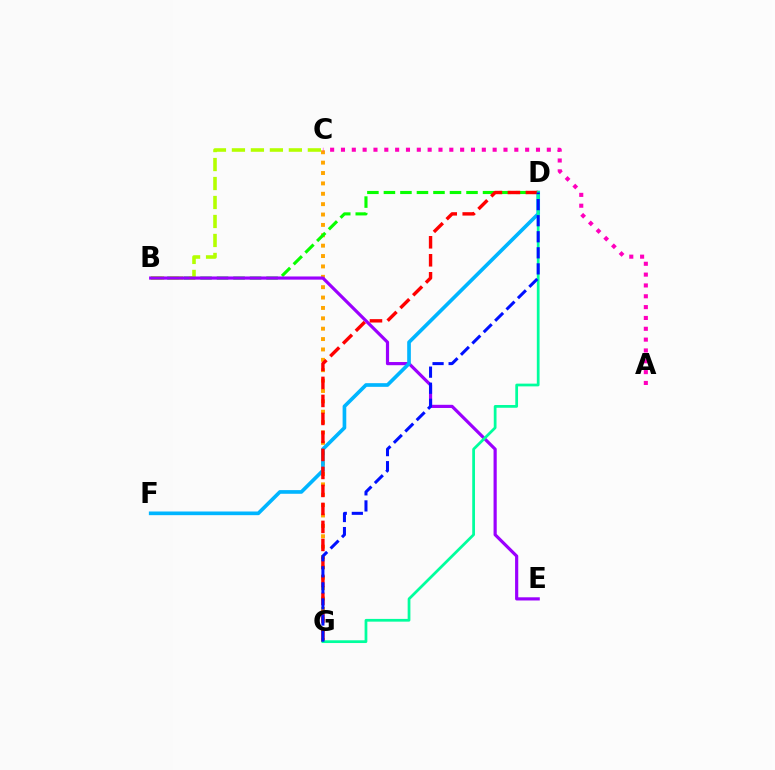{('C', 'G'): [{'color': '#ffa500', 'line_style': 'dotted', 'thickness': 2.82}], ('B', 'D'): [{'color': '#08ff00', 'line_style': 'dashed', 'thickness': 2.24}], ('B', 'C'): [{'color': '#b3ff00', 'line_style': 'dashed', 'thickness': 2.58}], ('B', 'E'): [{'color': '#9b00ff', 'line_style': 'solid', 'thickness': 2.29}], ('D', 'F'): [{'color': '#00b5ff', 'line_style': 'solid', 'thickness': 2.64}], ('A', 'C'): [{'color': '#ff00bd', 'line_style': 'dotted', 'thickness': 2.94}], ('D', 'G'): [{'color': '#ff0000', 'line_style': 'dashed', 'thickness': 2.45}, {'color': '#00ff9d', 'line_style': 'solid', 'thickness': 1.98}, {'color': '#0010ff', 'line_style': 'dashed', 'thickness': 2.18}]}